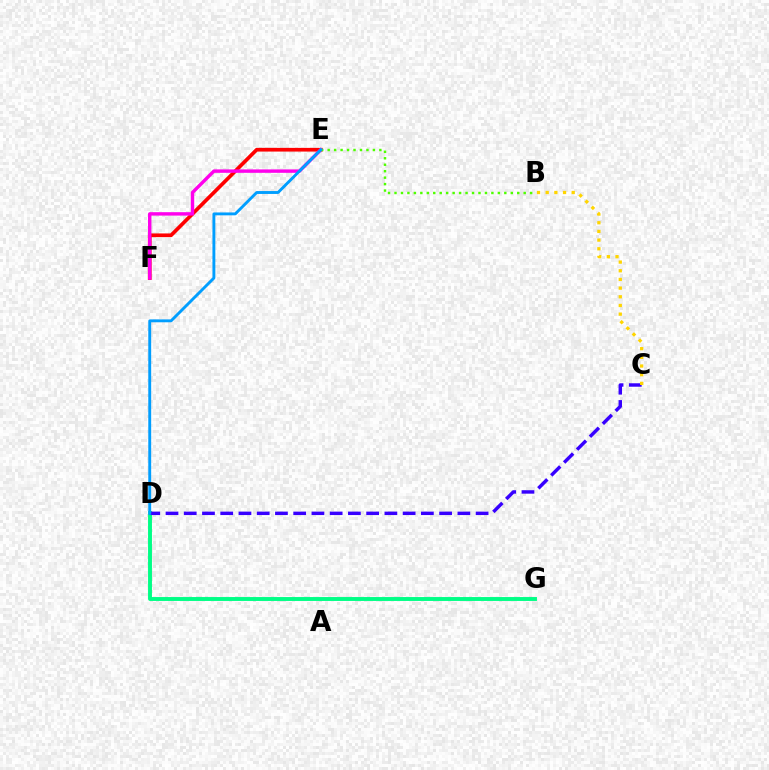{('E', 'F'): [{'color': '#ff0000', 'line_style': 'solid', 'thickness': 2.65}, {'color': '#ff00ed', 'line_style': 'solid', 'thickness': 2.46}], ('D', 'G'): [{'color': '#00ff86', 'line_style': 'solid', 'thickness': 2.81}], ('C', 'D'): [{'color': '#3700ff', 'line_style': 'dashed', 'thickness': 2.48}], ('B', 'E'): [{'color': '#4fff00', 'line_style': 'dotted', 'thickness': 1.76}], ('B', 'C'): [{'color': '#ffd500', 'line_style': 'dotted', 'thickness': 2.36}], ('D', 'E'): [{'color': '#009eff', 'line_style': 'solid', 'thickness': 2.08}]}